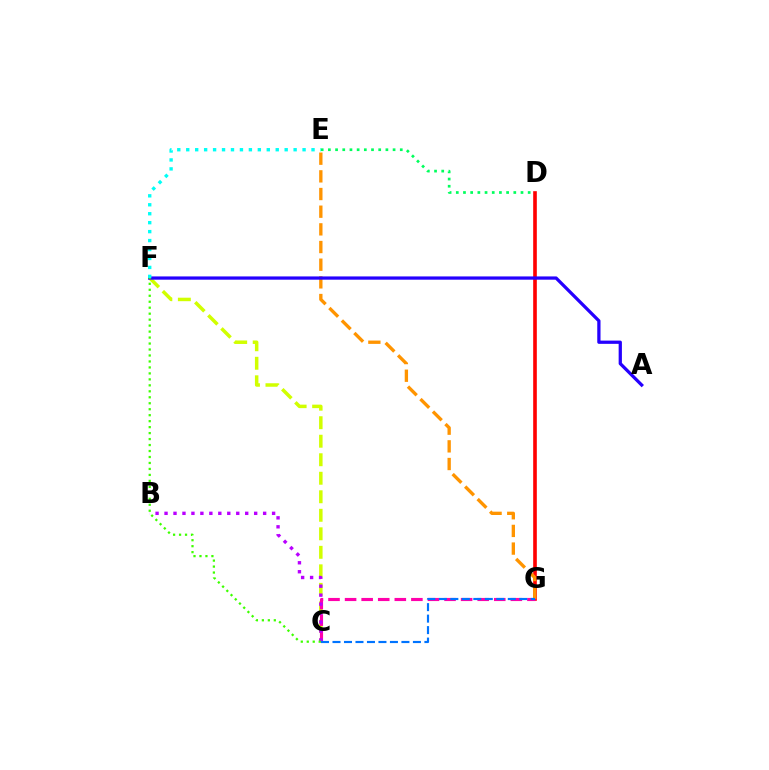{('C', 'F'): [{'color': '#d1ff00', 'line_style': 'dashed', 'thickness': 2.52}, {'color': '#3dff00', 'line_style': 'dotted', 'thickness': 1.62}], ('D', 'E'): [{'color': '#00ff5c', 'line_style': 'dotted', 'thickness': 1.95}], ('D', 'G'): [{'color': '#ff0000', 'line_style': 'solid', 'thickness': 2.61}], ('C', 'G'): [{'color': '#ff00ac', 'line_style': 'dashed', 'thickness': 2.25}, {'color': '#0074ff', 'line_style': 'dashed', 'thickness': 1.56}], ('E', 'G'): [{'color': '#ff9400', 'line_style': 'dashed', 'thickness': 2.4}], ('B', 'C'): [{'color': '#b900ff', 'line_style': 'dotted', 'thickness': 2.44}], ('A', 'F'): [{'color': '#2500ff', 'line_style': 'solid', 'thickness': 2.34}], ('E', 'F'): [{'color': '#00fff6', 'line_style': 'dotted', 'thickness': 2.43}]}